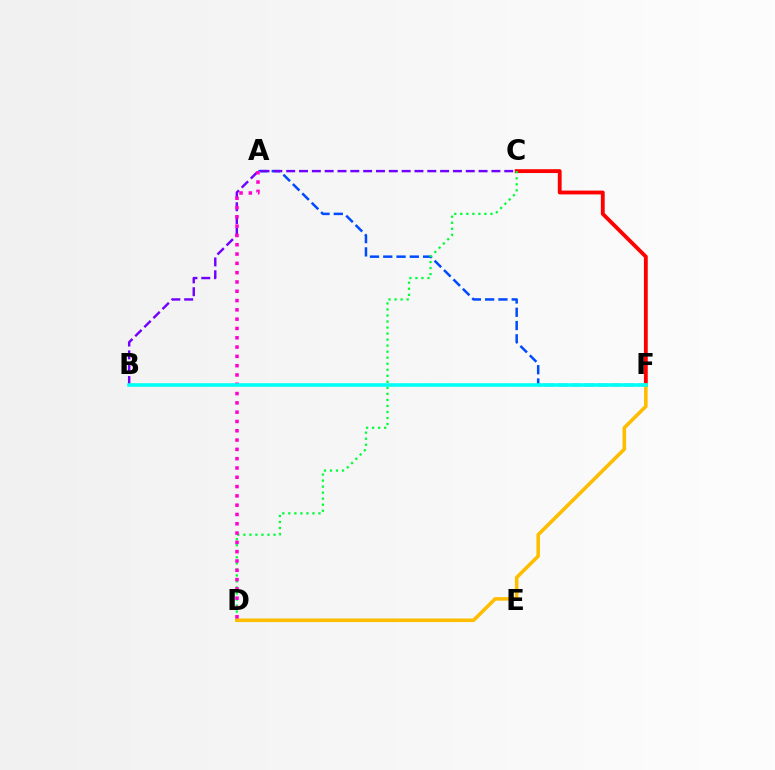{('C', 'F'): [{'color': '#ff0000', 'line_style': 'solid', 'thickness': 2.76}], ('A', 'F'): [{'color': '#004bff', 'line_style': 'dashed', 'thickness': 1.8}], ('C', 'D'): [{'color': '#00ff39', 'line_style': 'dotted', 'thickness': 1.64}], ('B', 'F'): [{'color': '#84ff00', 'line_style': 'dashed', 'thickness': 1.54}, {'color': '#00fff6', 'line_style': 'solid', 'thickness': 2.57}], ('D', 'F'): [{'color': '#ffbd00', 'line_style': 'solid', 'thickness': 2.57}], ('B', 'C'): [{'color': '#7200ff', 'line_style': 'dashed', 'thickness': 1.74}], ('A', 'D'): [{'color': '#ff00cf', 'line_style': 'dotted', 'thickness': 2.53}]}